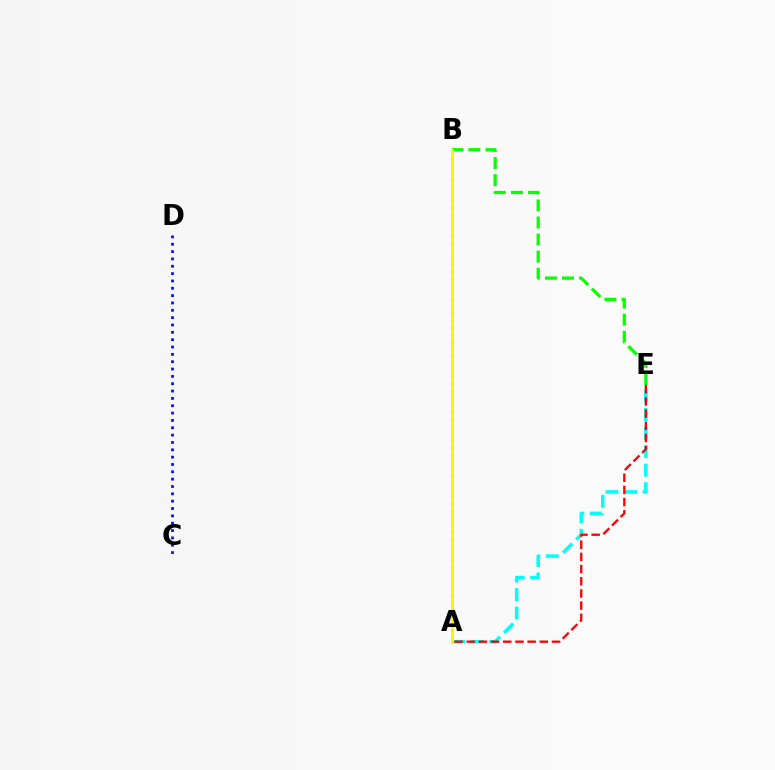{('C', 'D'): [{'color': '#0010ff', 'line_style': 'dotted', 'thickness': 1.99}], ('B', 'E'): [{'color': '#08ff00', 'line_style': 'dashed', 'thickness': 2.32}], ('A', 'E'): [{'color': '#00fff6', 'line_style': 'dashed', 'thickness': 2.52}, {'color': '#ff0000', 'line_style': 'dashed', 'thickness': 1.65}], ('A', 'B'): [{'color': '#ee00ff', 'line_style': 'dotted', 'thickness': 1.91}, {'color': '#fcf500', 'line_style': 'solid', 'thickness': 2.06}]}